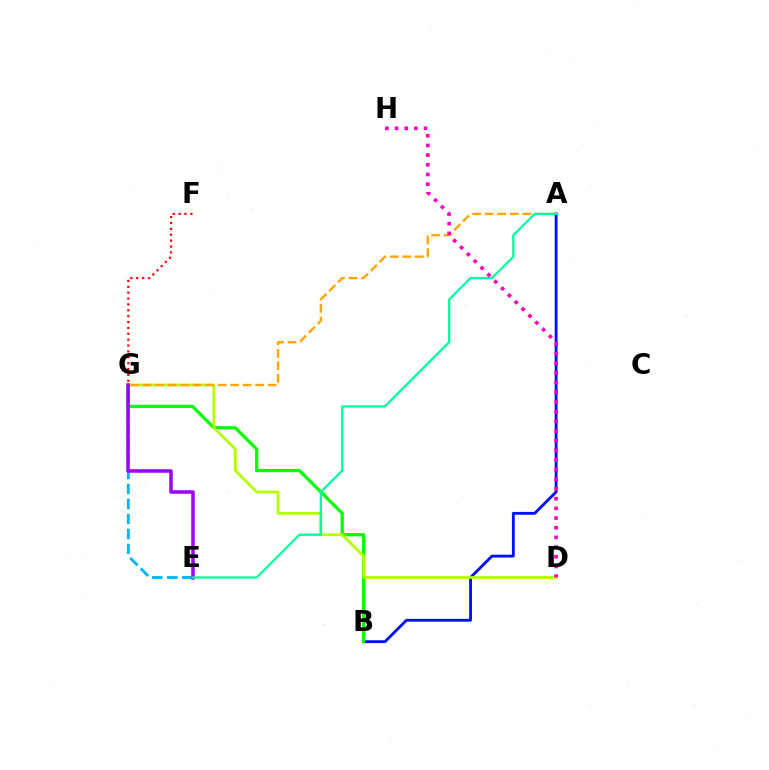{('A', 'B'): [{'color': '#0010ff', 'line_style': 'solid', 'thickness': 2.04}], ('B', 'G'): [{'color': '#08ff00', 'line_style': 'solid', 'thickness': 2.34}], ('F', 'G'): [{'color': '#ff0000', 'line_style': 'dotted', 'thickness': 1.6}], ('D', 'G'): [{'color': '#b3ff00', 'line_style': 'solid', 'thickness': 1.98}], ('E', 'G'): [{'color': '#00b5ff', 'line_style': 'dashed', 'thickness': 2.04}, {'color': '#9b00ff', 'line_style': 'solid', 'thickness': 2.53}], ('A', 'G'): [{'color': '#ffa500', 'line_style': 'dashed', 'thickness': 1.7}], ('D', 'H'): [{'color': '#ff00bd', 'line_style': 'dotted', 'thickness': 2.63}], ('A', 'E'): [{'color': '#00ff9d', 'line_style': 'solid', 'thickness': 1.63}]}